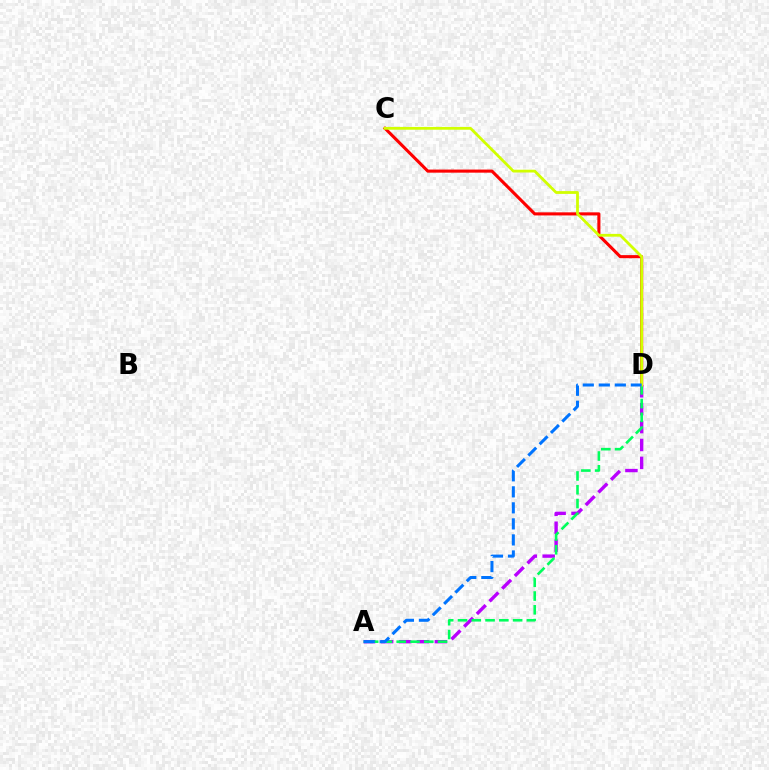{('A', 'D'): [{'color': '#b900ff', 'line_style': 'dashed', 'thickness': 2.43}, {'color': '#00ff5c', 'line_style': 'dashed', 'thickness': 1.87}, {'color': '#0074ff', 'line_style': 'dashed', 'thickness': 2.18}], ('C', 'D'): [{'color': '#ff0000', 'line_style': 'solid', 'thickness': 2.23}, {'color': '#d1ff00', 'line_style': 'solid', 'thickness': 2.01}]}